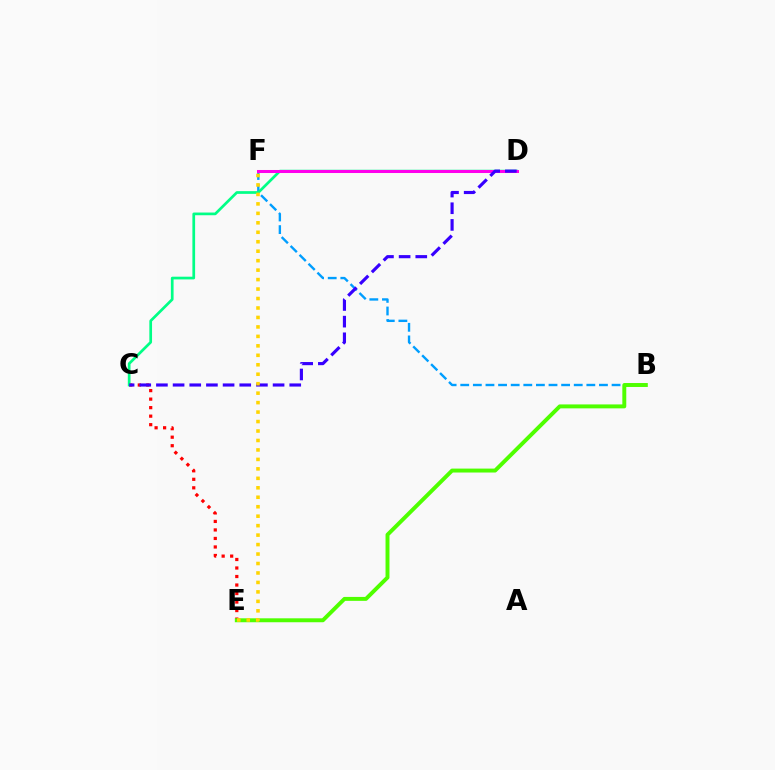{('C', 'E'): [{'color': '#ff0000', 'line_style': 'dotted', 'thickness': 2.31}], ('B', 'F'): [{'color': '#009eff', 'line_style': 'dashed', 'thickness': 1.71}], ('B', 'E'): [{'color': '#4fff00', 'line_style': 'solid', 'thickness': 2.83}], ('C', 'D'): [{'color': '#00ff86', 'line_style': 'solid', 'thickness': 1.95}, {'color': '#3700ff', 'line_style': 'dashed', 'thickness': 2.26}], ('D', 'F'): [{'color': '#ff00ed', 'line_style': 'solid', 'thickness': 2.18}], ('E', 'F'): [{'color': '#ffd500', 'line_style': 'dotted', 'thickness': 2.57}]}